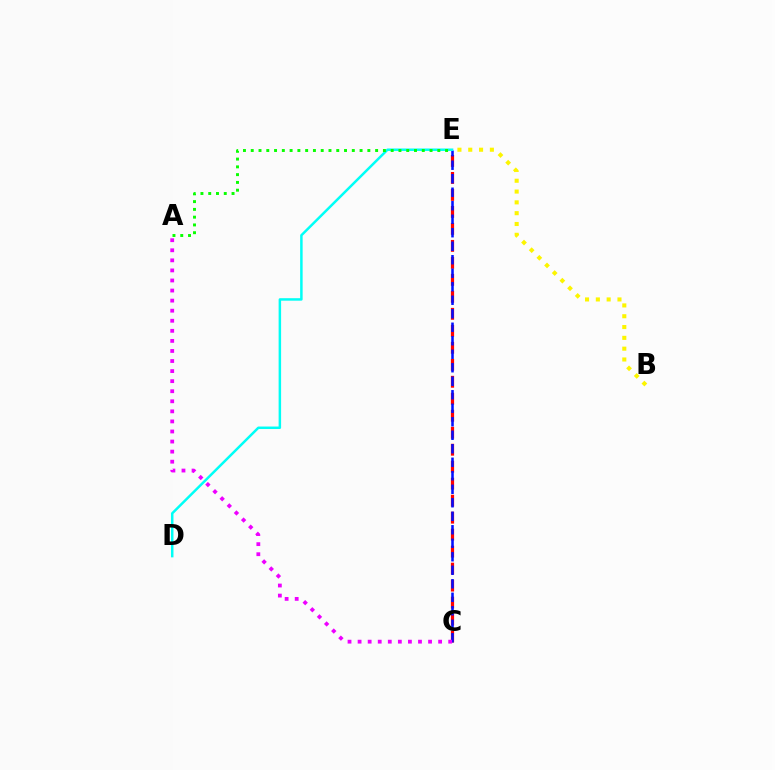{('C', 'E'): [{'color': '#ff0000', 'line_style': 'dashed', 'thickness': 2.31}, {'color': '#0010ff', 'line_style': 'dashed', 'thickness': 1.83}], ('D', 'E'): [{'color': '#00fff6', 'line_style': 'solid', 'thickness': 1.79}], ('B', 'E'): [{'color': '#fcf500', 'line_style': 'dotted', 'thickness': 2.94}], ('A', 'C'): [{'color': '#ee00ff', 'line_style': 'dotted', 'thickness': 2.74}], ('A', 'E'): [{'color': '#08ff00', 'line_style': 'dotted', 'thickness': 2.11}]}